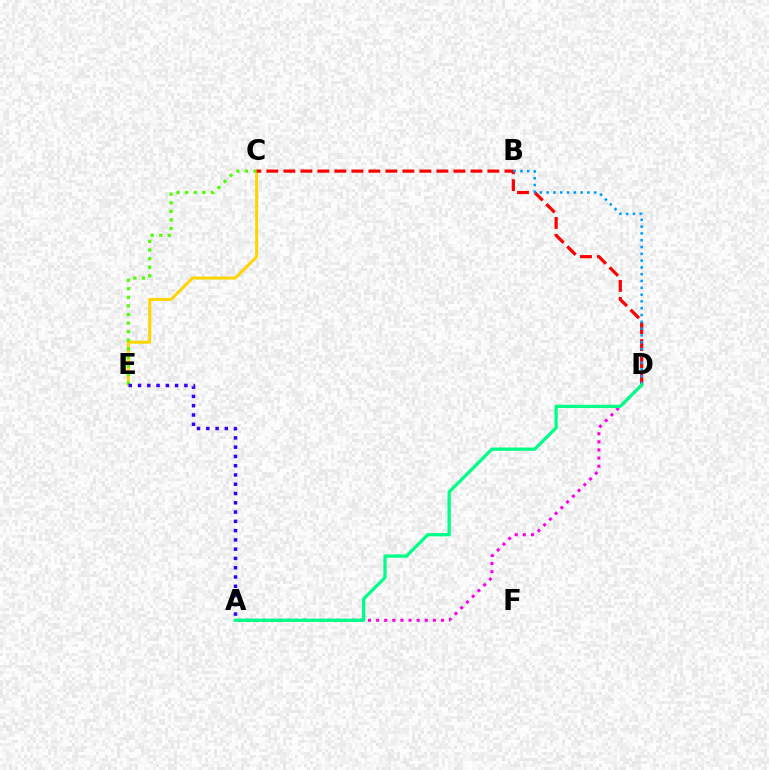{('C', 'E'): [{'color': '#ffd500', 'line_style': 'solid', 'thickness': 2.15}, {'color': '#4fff00', 'line_style': 'dotted', 'thickness': 2.33}], ('A', 'D'): [{'color': '#ff00ed', 'line_style': 'dotted', 'thickness': 2.2}, {'color': '#00ff86', 'line_style': 'solid', 'thickness': 2.36}], ('C', 'D'): [{'color': '#ff0000', 'line_style': 'dashed', 'thickness': 2.31}], ('A', 'E'): [{'color': '#3700ff', 'line_style': 'dotted', 'thickness': 2.52}], ('B', 'D'): [{'color': '#009eff', 'line_style': 'dotted', 'thickness': 1.85}]}